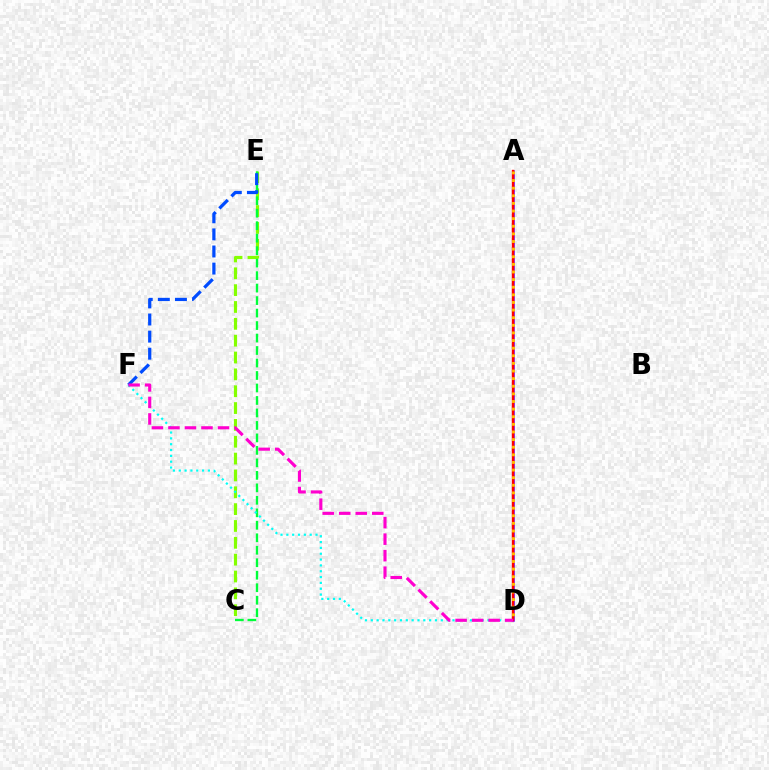{('C', 'E'): [{'color': '#84ff00', 'line_style': 'dashed', 'thickness': 2.29}, {'color': '#00ff39', 'line_style': 'dashed', 'thickness': 1.7}], ('A', 'D'): [{'color': '#7200ff', 'line_style': 'solid', 'thickness': 1.82}, {'color': '#ff0000', 'line_style': 'solid', 'thickness': 1.71}, {'color': '#ffbd00', 'line_style': 'dotted', 'thickness': 2.07}], ('E', 'F'): [{'color': '#004bff', 'line_style': 'dashed', 'thickness': 2.32}], ('D', 'F'): [{'color': '#00fff6', 'line_style': 'dotted', 'thickness': 1.58}, {'color': '#ff00cf', 'line_style': 'dashed', 'thickness': 2.24}]}